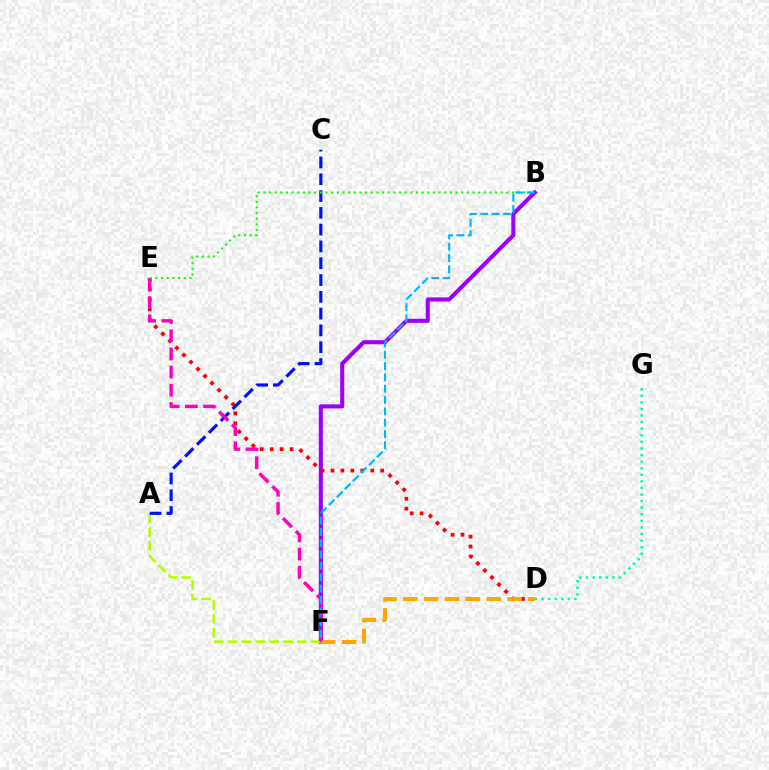{('B', 'F'): [{'color': '#9b00ff', 'line_style': 'solid', 'thickness': 2.93}, {'color': '#00b5ff', 'line_style': 'dashed', 'thickness': 1.54}], ('D', 'E'): [{'color': '#ff0000', 'line_style': 'dotted', 'thickness': 2.7}], ('A', 'F'): [{'color': '#b3ff00', 'line_style': 'dashed', 'thickness': 1.88}], ('A', 'C'): [{'color': '#0010ff', 'line_style': 'dashed', 'thickness': 2.28}], ('D', 'F'): [{'color': '#ffa500', 'line_style': 'dashed', 'thickness': 2.83}], ('E', 'F'): [{'color': '#ff00bd', 'line_style': 'dashed', 'thickness': 2.47}], ('B', 'E'): [{'color': '#08ff00', 'line_style': 'dotted', 'thickness': 1.54}], ('D', 'G'): [{'color': '#00ff9d', 'line_style': 'dotted', 'thickness': 1.79}]}